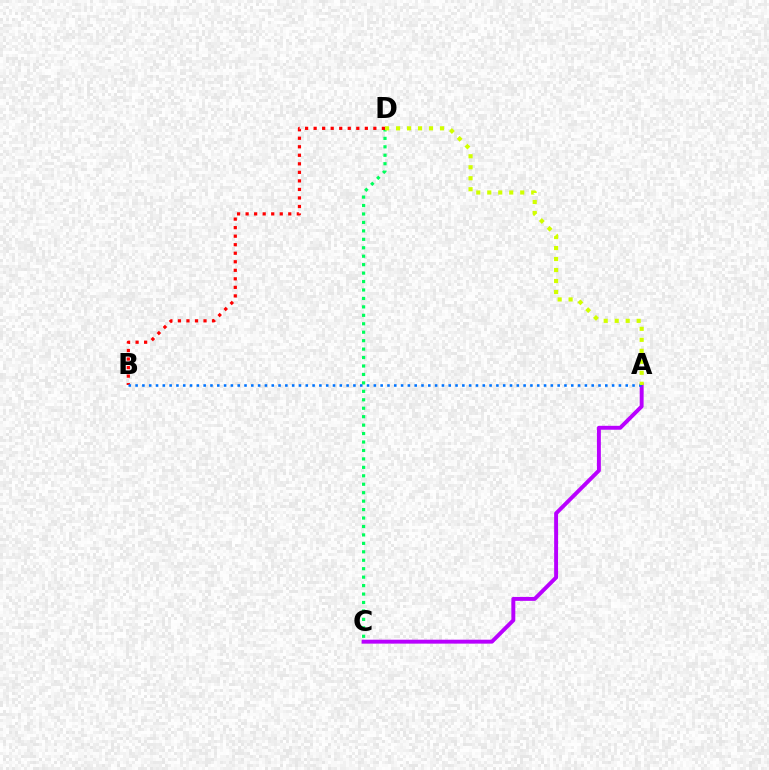{('C', 'D'): [{'color': '#00ff5c', 'line_style': 'dotted', 'thickness': 2.29}], ('A', 'C'): [{'color': '#b900ff', 'line_style': 'solid', 'thickness': 2.83}], ('B', 'D'): [{'color': '#ff0000', 'line_style': 'dotted', 'thickness': 2.32}], ('A', 'B'): [{'color': '#0074ff', 'line_style': 'dotted', 'thickness': 1.85}], ('A', 'D'): [{'color': '#d1ff00', 'line_style': 'dotted', 'thickness': 2.99}]}